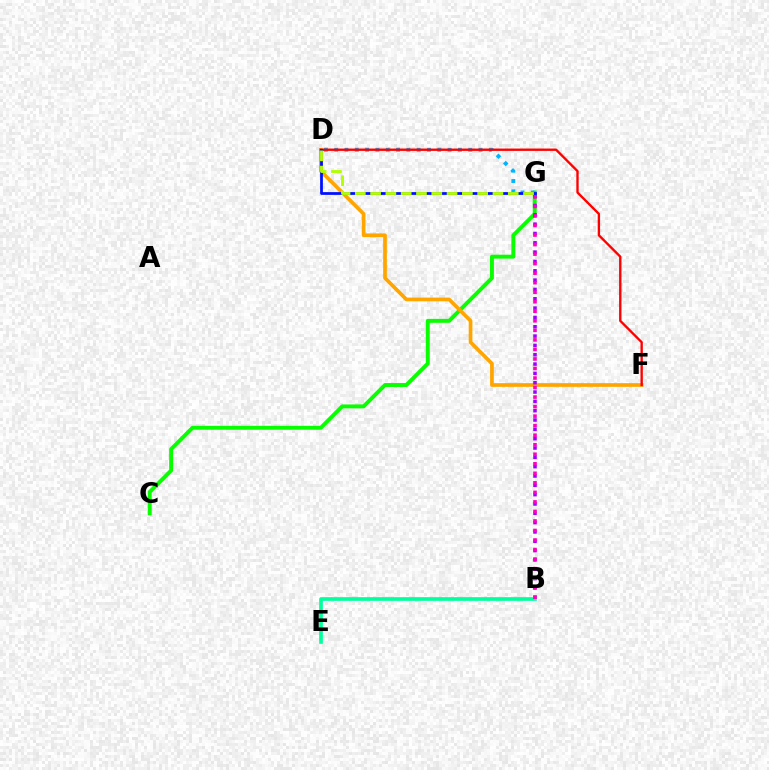{('C', 'G'): [{'color': '#08ff00', 'line_style': 'solid', 'thickness': 2.83}], ('D', 'F'): [{'color': '#ffa500', 'line_style': 'solid', 'thickness': 2.66}, {'color': '#ff0000', 'line_style': 'solid', 'thickness': 1.7}], ('B', 'G'): [{'color': '#9b00ff', 'line_style': 'dotted', 'thickness': 2.53}, {'color': '#ff00bd', 'line_style': 'dotted', 'thickness': 2.59}], ('D', 'G'): [{'color': '#00b5ff', 'line_style': 'dotted', 'thickness': 2.8}, {'color': '#0010ff', 'line_style': 'solid', 'thickness': 1.98}, {'color': '#b3ff00', 'line_style': 'dashed', 'thickness': 2.08}], ('B', 'E'): [{'color': '#00ff9d', 'line_style': 'solid', 'thickness': 2.64}]}